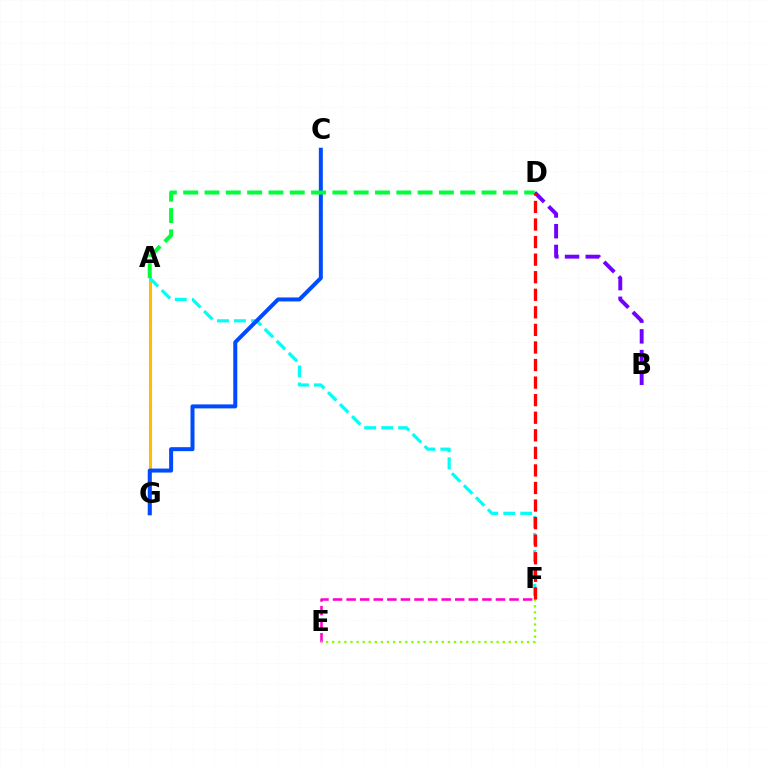{('E', 'F'): [{'color': '#ff00cf', 'line_style': 'dashed', 'thickness': 1.84}, {'color': '#84ff00', 'line_style': 'dotted', 'thickness': 1.65}], ('B', 'D'): [{'color': '#7200ff', 'line_style': 'dashed', 'thickness': 2.81}], ('A', 'G'): [{'color': '#ffbd00', 'line_style': 'solid', 'thickness': 2.2}], ('A', 'F'): [{'color': '#00fff6', 'line_style': 'dashed', 'thickness': 2.31}], ('C', 'G'): [{'color': '#004bff', 'line_style': 'solid', 'thickness': 2.87}], ('A', 'D'): [{'color': '#00ff39', 'line_style': 'dashed', 'thickness': 2.89}], ('D', 'F'): [{'color': '#ff0000', 'line_style': 'dashed', 'thickness': 2.39}]}